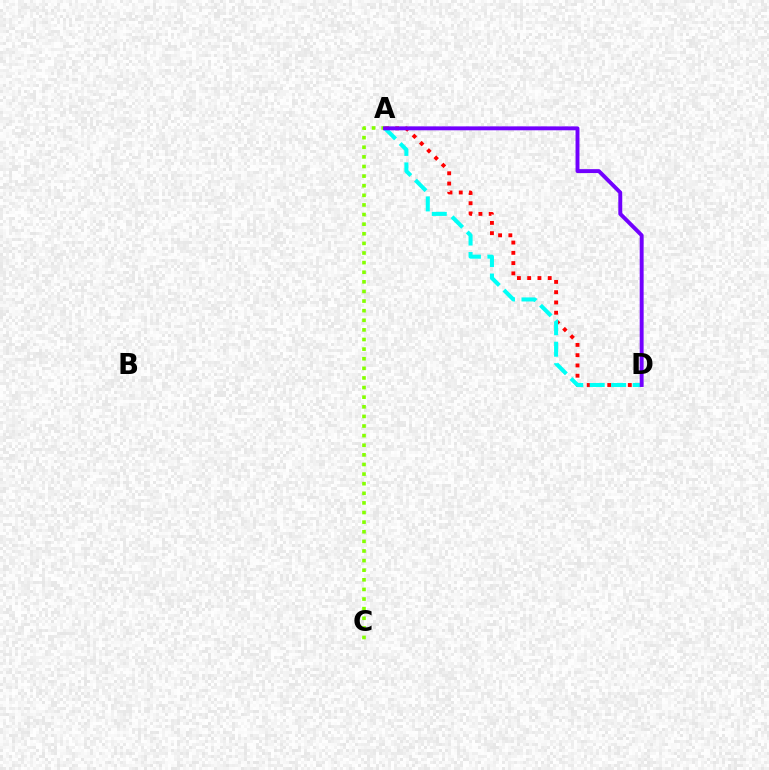{('A', 'C'): [{'color': '#84ff00', 'line_style': 'dotted', 'thickness': 2.61}], ('A', 'D'): [{'color': '#ff0000', 'line_style': 'dotted', 'thickness': 2.79}, {'color': '#00fff6', 'line_style': 'dashed', 'thickness': 2.91}, {'color': '#7200ff', 'line_style': 'solid', 'thickness': 2.82}]}